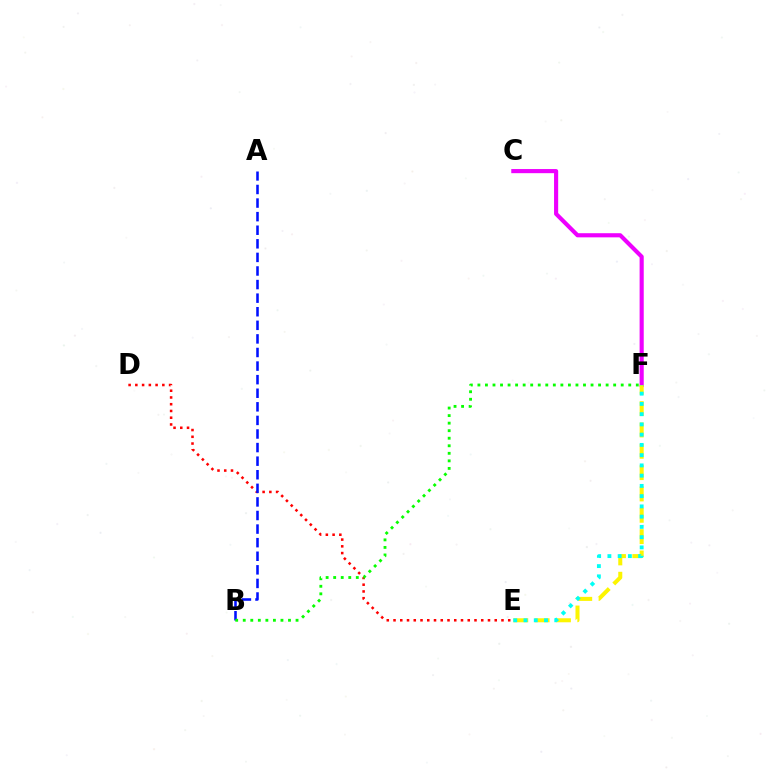{('C', 'F'): [{'color': '#ee00ff', 'line_style': 'solid', 'thickness': 2.97}], ('D', 'E'): [{'color': '#ff0000', 'line_style': 'dotted', 'thickness': 1.83}], ('E', 'F'): [{'color': '#fcf500', 'line_style': 'dashed', 'thickness': 2.9}, {'color': '#00fff6', 'line_style': 'dotted', 'thickness': 2.78}], ('A', 'B'): [{'color': '#0010ff', 'line_style': 'dashed', 'thickness': 1.85}], ('B', 'F'): [{'color': '#08ff00', 'line_style': 'dotted', 'thickness': 2.05}]}